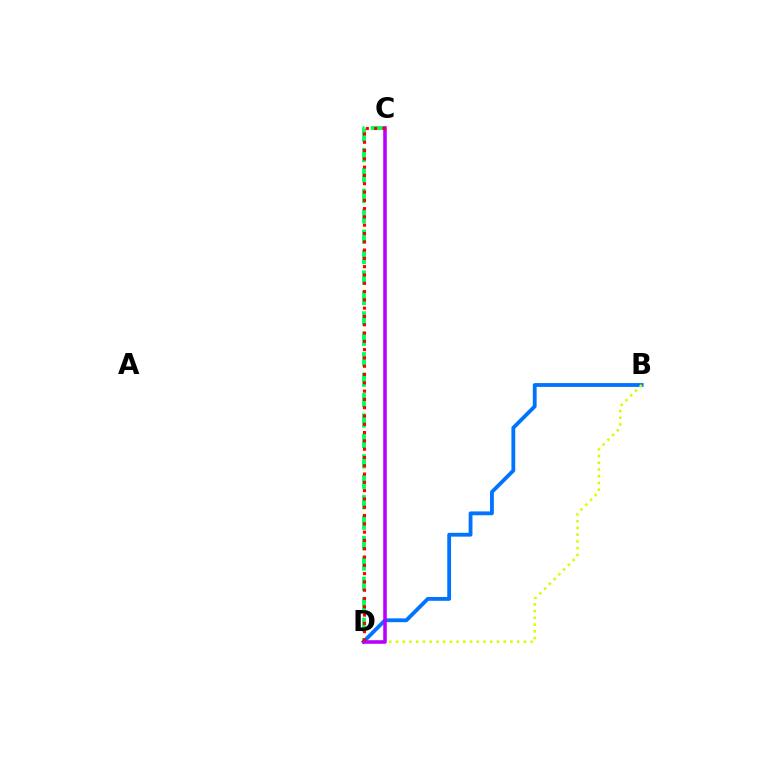{('C', 'D'): [{'color': '#00ff5c', 'line_style': 'dashed', 'thickness': 2.77}, {'color': '#b900ff', 'line_style': 'solid', 'thickness': 2.56}, {'color': '#ff0000', 'line_style': 'dotted', 'thickness': 2.25}], ('B', 'D'): [{'color': '#0074ff', 'line_style': 'solid', 'thickness': 2.75}, {'color': '#d1ff00', 'line_style': 'dotted', 'thickness': 1.83}]}